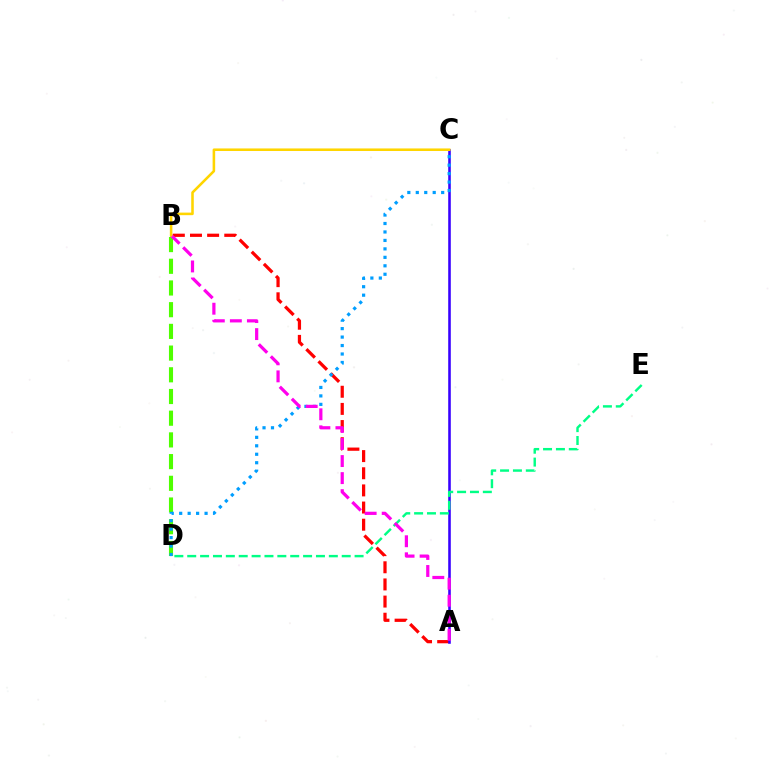{('A', 'B'): [{'color': '#ff0000', 'line_style': 'dashed', 'thickness': 2.33}, {'color': '#ff00ed', 'line_style': 'dashed', 'thickness': 2.32}], ('A', 'C'): [{'color': '#3700ff', 'line_style': 'solid', 'thickness': 1.85}], ('B', 'D'): [{'color': '#4fff00', 'line_style': 'dashed', 'thickness': 2.95}], ('D', 'E'): [{'color': '#00ff86', 'line_style': 'dashed', 'thickness': 1.75}], ('C', 'D'): [{'color': '#009eff', 'line_style': 'dotted', 'thickness': 2.3}], ('B', 'C'): [{'color': '#ffd500', 'line_style': 'solid', 'thickness': 1.85}]}